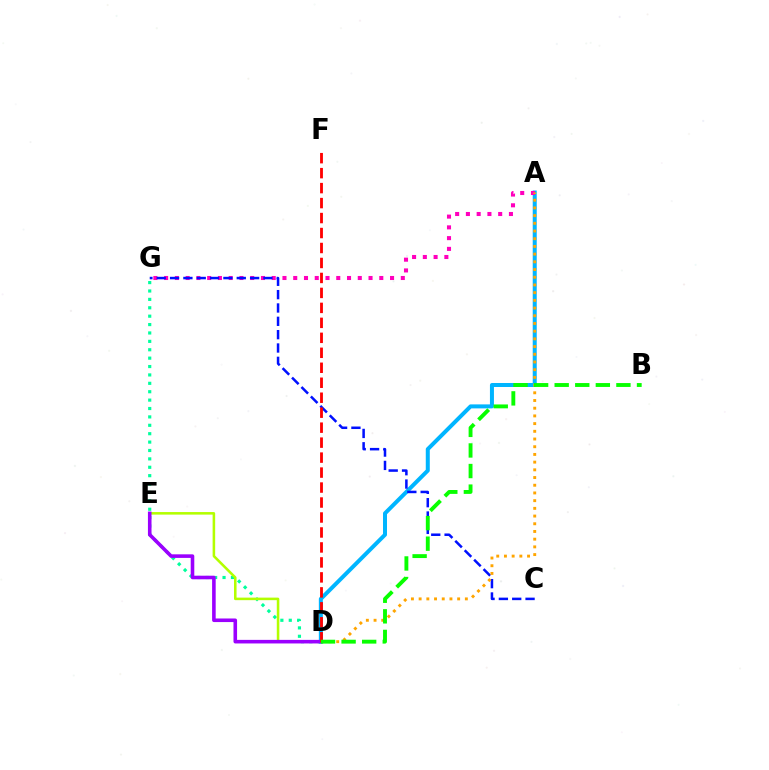{('A', 'D'): [{'color': '#00b5ff', 'line_style': 'solid', 'thickness': 2.88}, {'color': '#ffa500', 'line_style': 'dotted', 'thickness': 2.09}], ('D', 'G'): [{'color': '#00ff9d', 'line_style': 'dotted', 'thickness': 2.28}], ('D', 'E'): [{'color': '#b3ff00', 'line_style': 'solid', 'thickness': 1.84}, {'color': '#9b00ff', 'line_style': 'solid', 'thickness': 2.58}], ('A', 'G'): [{'color': '#ff00bd', 'line_style': 'dotted', 'thickness': 2.92}], ('C', 'G'): [{'color': '#0010ff', 'line_style': 'dashed', 'thickness': 1.81}], ('D', 'F'): [{'color': '#ff0000', 'line_style': 'dashed', 'thickness': 2.03}], ('B', 'D'): [{'color': '#08ff00', 'line_style': 'dashed', 'thickness': 2.8}]}